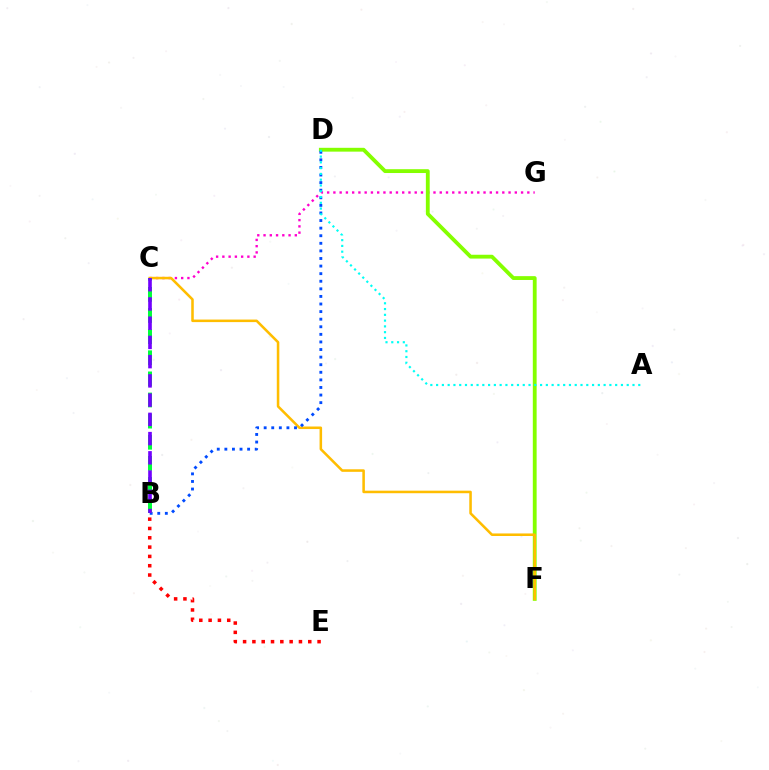{('C', 'G'): [{'color': '#ff00cf', 'line_style': 'dotted', 'thickness': 1.7}], ('D', 'F'): [{'color': '#84ff00', 'line_style': 'solid', 'thickness': 2.75}], ('C', 'F'): [{'color': '#ffbd00', 'line_style': 'solid', 'thickness': 1.83}], ('B', 'D'): [{'color': '#004bff', 'line_style': 'dotted', 'thickness': 2.06}], ('B', 'E'): [{'color': '#ff0000', 'line_style': 'dotted', 'thickness': 2.53}], ('B', 'C'): [{'color': '#00ff39', 'line_style': 'dashed', 'thickness': 2.87}, {'color': '#7200ff', 'line_style': 'dashed', 'thickness': 2.61}], ('A', 'D'): [{'color': '#00fff6', 'line_style': 'dotted', 'thickness': 1.57}]}